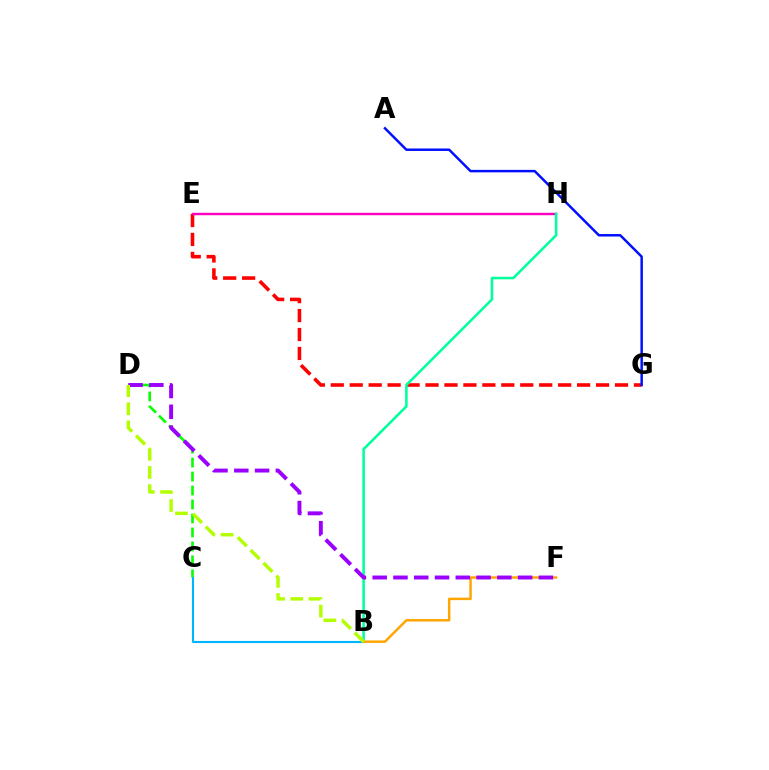{('C', 'D'): [{'color': '#08ff00', 'line_style': 'dashed', 'thickness': 1.9}], ('B', 'C'): [{'color': '#00b5ff', 'line_style': 'solid', 'thickness': 1.52}], ('E', 'G'): [{'color': '#ff0000', 'line_style': 'dashed', 'thickness': 2.57}], ('E', 'H'): [{'color': '#ff00bd', 'line_style': 'solid', 'thickness': 1.74}], ('A', 'G'): [{'color': '#0010ff', 'line_style': 'solid', 'thickness': 1.79}], ('B', 'H'): [{'color': '#00ff9d', 'line_style': 'solid', 'thickness': 1.84}], ('B', 'F'): [{'color': '#ffa500', 'line_style': 'solid', 'thickness': 1.77}], ('D', 'F'): [{'color': '#9b00ff', 'line_style': 'dashed', 'thickness': 2.82}], ('B', 'D'): [{'color': '#b3ff00', 'line_style': 'dashed', 'thickness': 2.47}]}